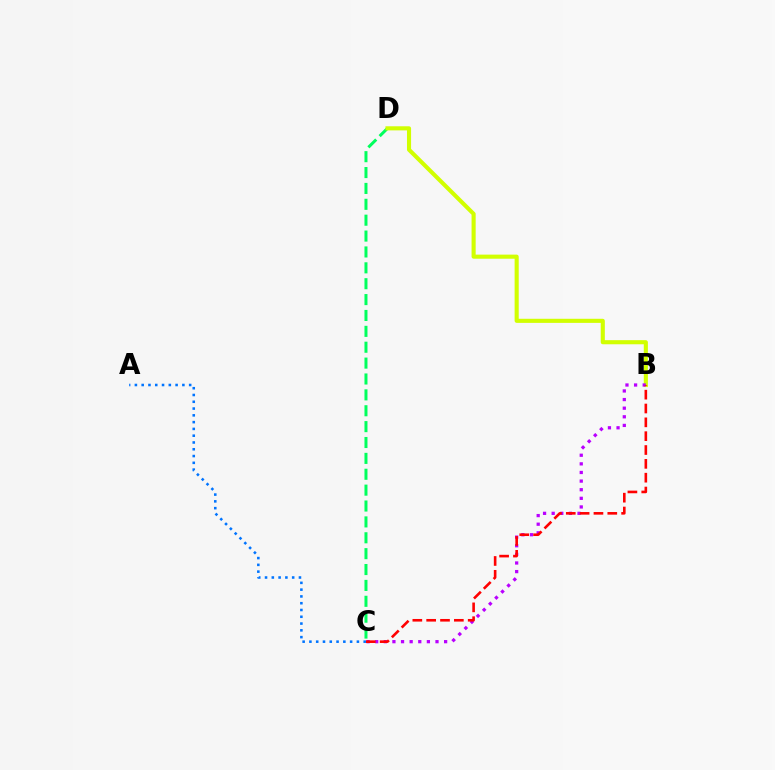{('C', 'D'): [{'color': '#00ff5c', 'line_style': 'dashed', 'thickness': 2.16}], ('B', 'D'): [{'color': '#d1ff00', 'line_style': 'solid', 'thickness': 2.95}], ('B', 'C'): [{'color': '#b900ff', 'line_style': 'dotted', 'thickness': 2.34}, {'color': '#ff0000', 'line_style': 'dashed', 'thickness': 1.88}], ('A', 'C'): [{'color': '#0074ff', 'line_style': 'dotted', 'thickness': 1.84}]}